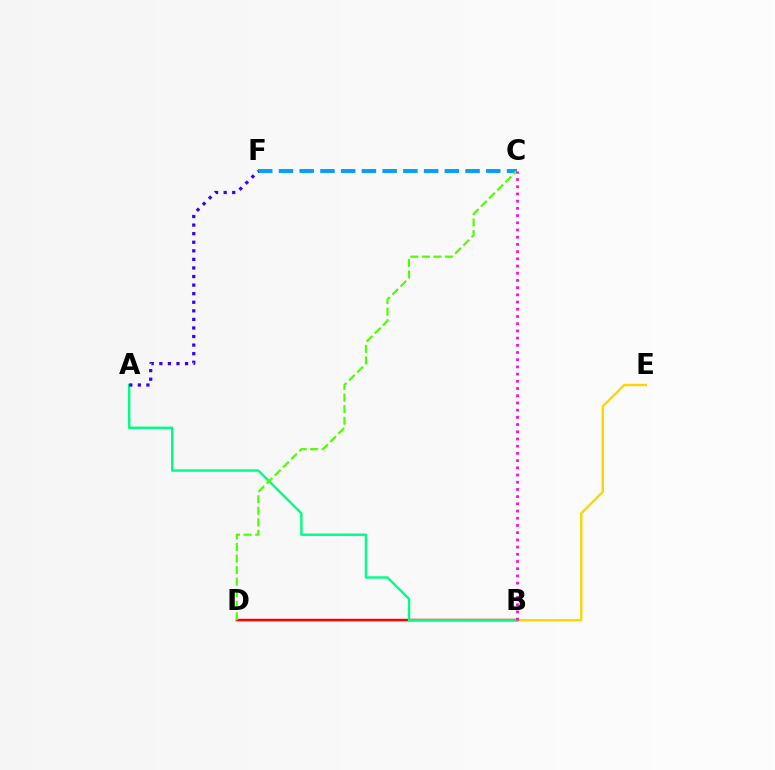{('D', 'E'): [{'color': '#ffd500', 'line_style': 'solid', 'thickness': 1.71}], ('C', 'F'): [{'color': '#009eff', 'line_style': 'dashed', 'thickness': 2.82}], ('B', 'D'): [{'color': '#ff0000', 'line_style': 'solid', 'thickness': 1.77}], ('A', 'B'): [{'color': '#00ff86', 'line_style': 'solid', 'thickness': 1.75}], ('C', 'D'): [{'color': '#4fff00', 'line_style': 'dashed', 'thickness': 1.57}], ('B', 'C'): [{'color': '#ff00ed', 'line_style': 'dotted', 'thickness': 1.96}], ('A', 'F'): [{'color': '#3700ff', 'line_style': 'dotted', 'thickness': 2.33}]}